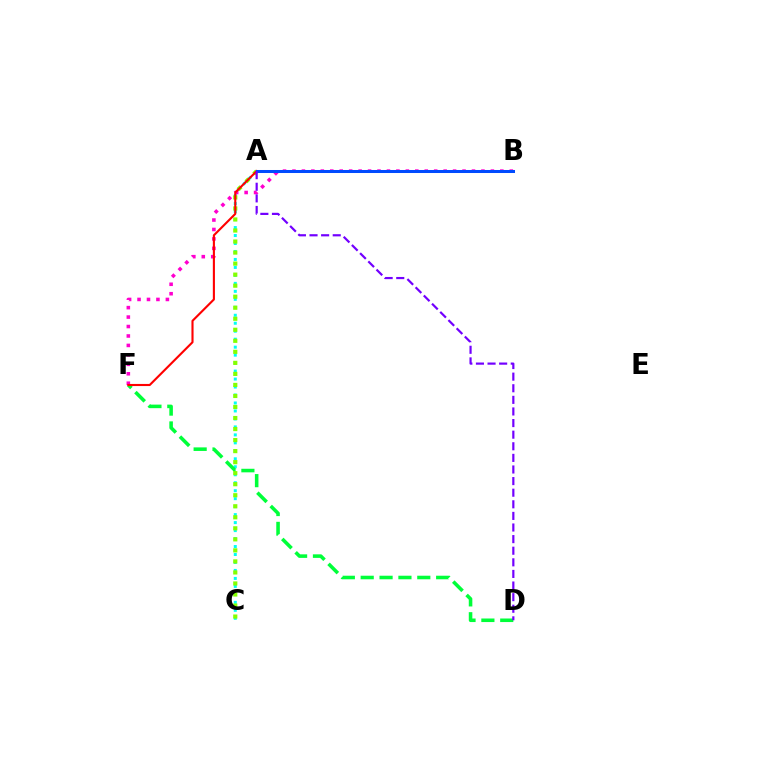{('A', 'C'): [{'color': '#00fff6', 'line_style': 'dotted', 'thickness': 2.17}, {'color': '#84ff00', 'line_style': 'dotted', 'thickness': 3.0}], ('D', 'F'): [{'color': '#00ff39', 'line_style': 'dashed', 'thickness': 2.56}], ('A', 'B'): [{'color': '#ffbd00', 'line_style': 'solid', 'thickness': 2.07}, {'color': '#004bff', 'line_style': 'solid', 'thickness': 2.17}], ('B', 'F'): [{'color': '#ff00cf', 'line_style': 'dotted', 'thickness': 2.57}], ('A', 'F'): [{'color': '#ff0000', 'line_style': 'solid', 'thickness': 1.52}], ('A', 'D'): [{'color': '#7200ff', 'line_style': 'dashed', 'thickness': 1.58}]}